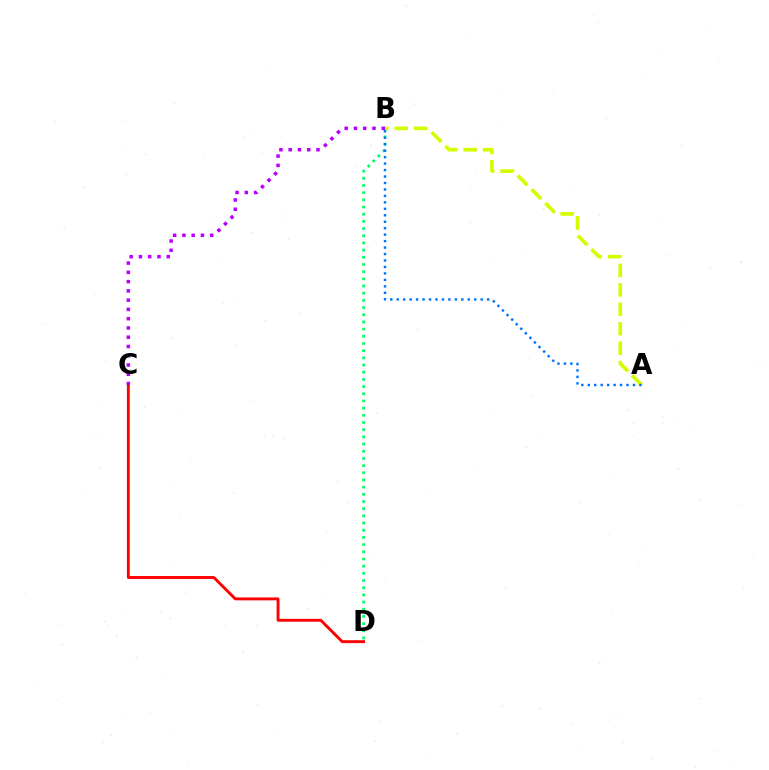{('B', 'D'): [{'color': '#00ff5c', 'line_style': 'dotted', 'thickness': 1.95}], ('A', 'B'): [{'color': '#d1ff00', 'line_style': 'dashed', 'thickness': 2.64}, {'color': '#0074ff', 'line_style': 'dotted', 'thickness': 1.76}], ('C', 'D'): [{'color': '#ff0000', 'line_style': 'solid', 'thickness': 2.08}], ('B', 'C'): [{'color': '#b900ff', 'line_style': 'dotted', 'thickness': 2.52}]}